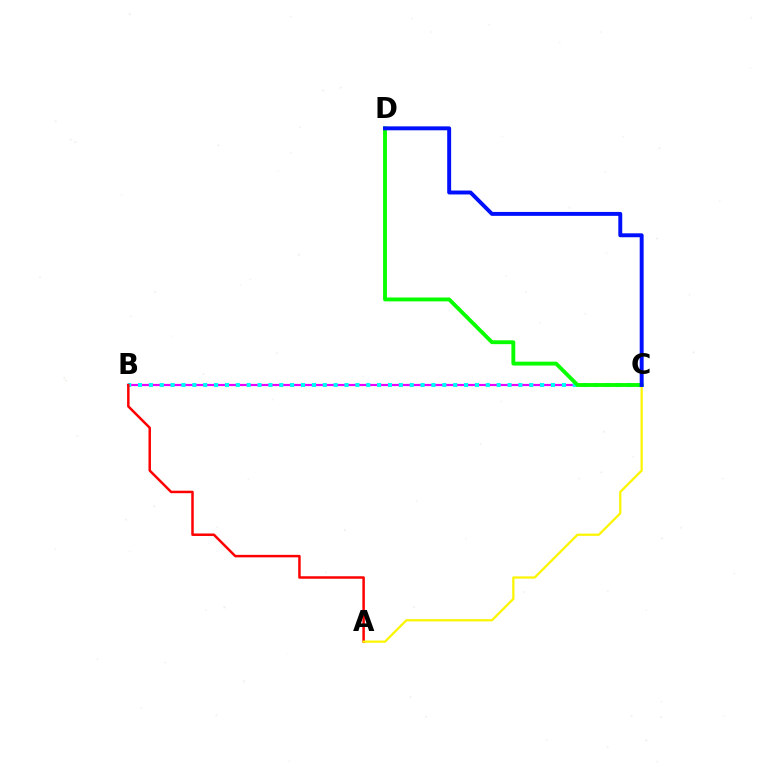{('B', 'C'): [{'color': '#ee00ff', 'line_style': 'solid', 'thickness': 1.57}, {'color': '#00fff6', 'line_style': 'dotted', 'thickness': 2.95}], ('C', 'D'): [{'color': '#08ff00', 'line_style': 'solid', 'thickness': 2.79}, {'color': '#0010ff', 'line_style': 'solid', 'thickness': 2.83}], ('A', 'B'): [{'color': '#ff0000', 'line_style': 'solid', 'thickness': 1.79}], ('A', 'C'): [{'color': '#fcf500', 'line_style': 'solid', 'thickness': 1.61}]}